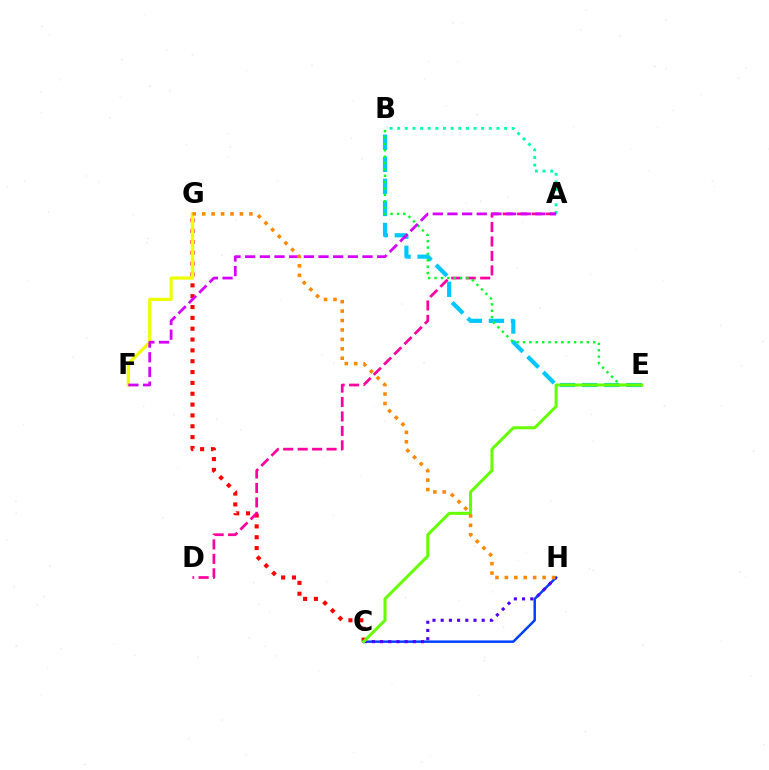{('A', 'B'): [{'color': '#00ffaf', 'line_style': 'dotted', 'thickness': 2.07}], ('B', 'E'): [{'color': '#00c7ff', 'line_style': 'dashed', 'thickness': 3.0}, {'color': '#00ff27', 'line_style': 'dotted', 'thickness': 1.73}], ('C', 'G'): [{'color': '#ff0000', 'line_style': 'dotted', 'thickness': 2.95}], ('F', 'G'): [{'color': '#eeff00', 'line_style': 'solid', 'thickness': 2.31}], ('A', 'D'): [{'color': '#ff00a0', 'line_style': 'dashed', 'thickness': 1.96}], ('C', 'H'): [{'color': '#003fff', 'line_style': 'solid', 'thickness': 1.79}, {'color': '#4f00ff', 'line_style': 'dotted', 'thickness': 2.23}], ('C', 'E'): [{'color': '#66ff00', 'line_style': 'solid', 'thickness': 2.18}], ('A', 'F'): [{'color': '#d600ff', 'line_style': 'dashed', 'thickness': 1.99}], ('G', 'H'): [{'color': '#ff8800', 'line_style': 'dotted', 'thickness': 2.56}]}